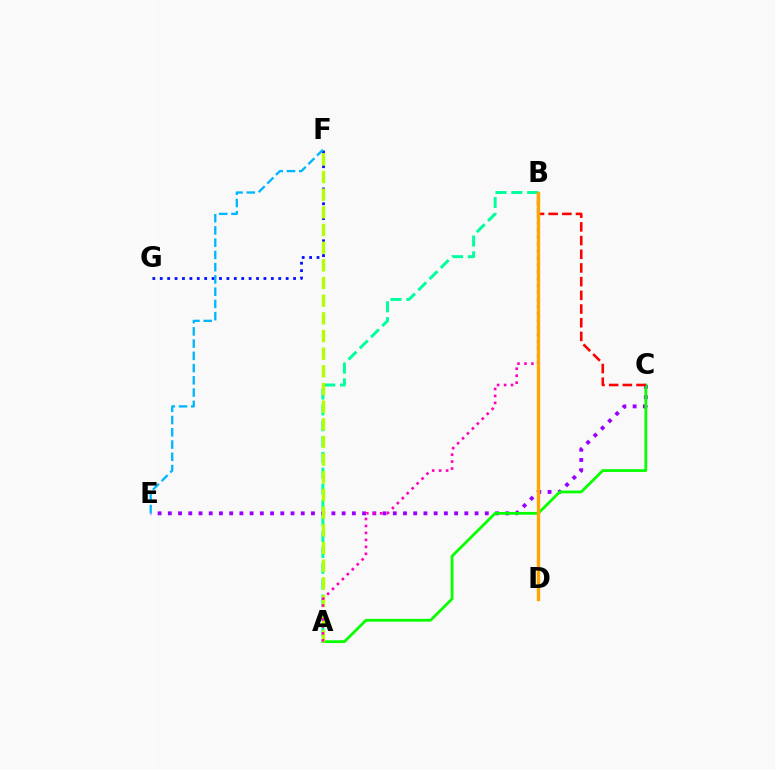{('C', 'E'): [{'color': '#9b00ff', 'line_style': 'dotted', 'thickness': 2.78}], ('A', 'C'): [{'color': '#08ff00', 'line_style': 'solid', 'thickness': 2.0}], ('F', 'G'): [{'color': '#0010ff', 'line_style': 'dotted', 'thickness': 2.01}], ('A', 'B'): [{'color': '#00ff9d', 'line_style': 'dashed', 'thickness': 2.15}, {'color': '#ff00bd', 'line_style': 'dotted', 'thickness': 1.89}], ('E', 'F'): [{'color': '#00b5ff', 'line_style': 'dashed', 'thickness': 1.66}], ('B', 'C'): [{'color': '#ff0000', 'line_style': 'dashed', 'thickness': 1.86}], ('A', 'F'): [{'color': '#b3ff00', 'line_style': 'dashed', 'thickness': 2.4}], ('B', 'D'): [{'color': '#ffa500', 'line_style': 'solid', 'thickness': 2.43}]}